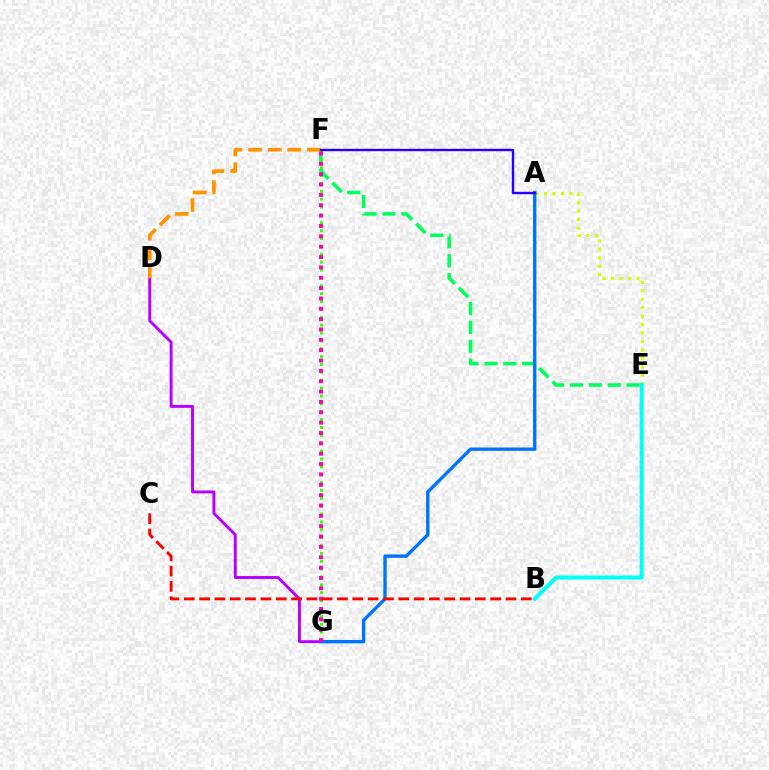{('D', 'G'): [{'color': '#b900ff', 'line_style': 'solid', 'thickness': 2.1}], ('A', 'E'): [{'color': '#d1ff00', 'line_style': 'dotted', 'thickness': 2.29}], ('E', 'F'): [{'color': '#00ff5c', 'line_style': 'dashed', 'thickness': 2.56}], ('F', 'G'): [{'color': '#3dff00', 'line_style': 'dotted', 'thickness': 2.14}, {'color': '#ff00ac', 'line_style': 'dotted', 'thickness': 2.81}], ('B', 'E'): [{'color': '#00fff6', 'line_style': 'solid', 'thickness': 2.89}], ('A', 'G'): [{'color': '#0074ff', 'line_style': 'solid', 'thickness': 2.42}], ('D', 'F'): [{'color': '#ff9400', 'line_style': 'dashed', 'thickness': 2.67}], ('B', 'C'): [{'color': '#ff0000', 'line_style': 'dashed', 'thickness': 2.08}], ('A', 'F'): [{'color': '#2500ff', 'line_style': 'solid', 'thickness': 1.72}]}